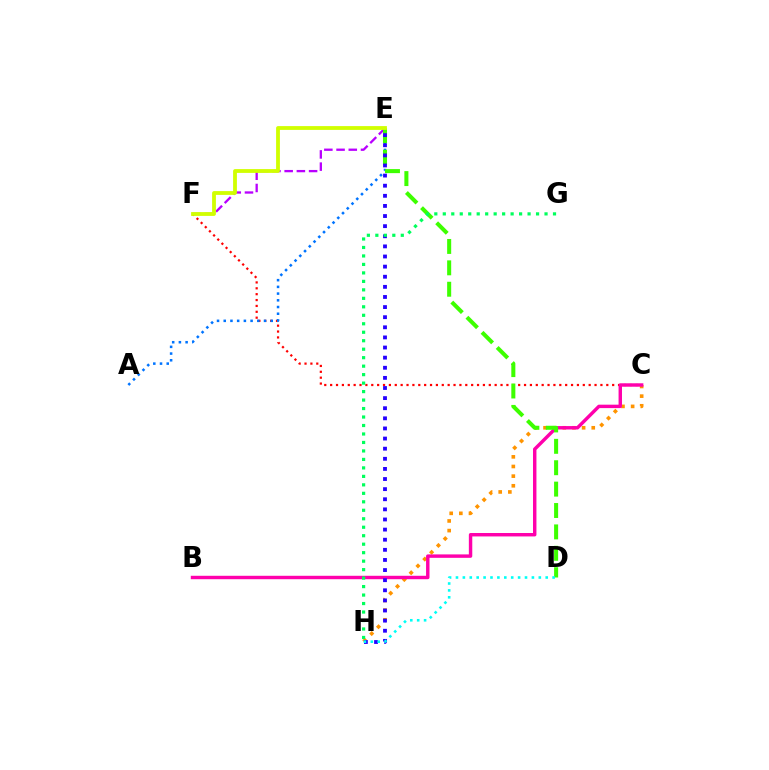{('C', 'H'): [{'color': '#ff9400', 'line_style': 'dotted', 'thickness': 2.62}], ('C', 'F'): [{'color': '#ff0000', 'line_style': 'dotted', 'thickness': 1.6}], ('E', 'F'): [{'color': '#b900ff', 'line_style': 'dashed', 'thickness': 1.66}, {'color': '#d1ff00', 'line_style': 'solid', 'thickness': 2.74}], ('A', 'E'): [{'color': '#0074ff', 'line_style': 'dotted', 'thickness': 1.82}], ('B', 'C'): [{'color': '#ff00ac', 'line_style': 'solid', 'thickness': 2.47}], ('D', 'E'): [{'color': '#3dff00', 'line_style': 'dashed', 'thickness': 2.91}], ('E', 'H'): [{'color': '#2500ff', 'line_style': 'dotted', 'thickness': 2.75}], ('D', 'H'): [{'color': '#00fff6', 'line_style': 'dotted', 'thickness': 1.88}], ('G', 'H'): [{'color': '#00ff5c', 'line_style': 'dotted', 'thickness': 2.3}]}